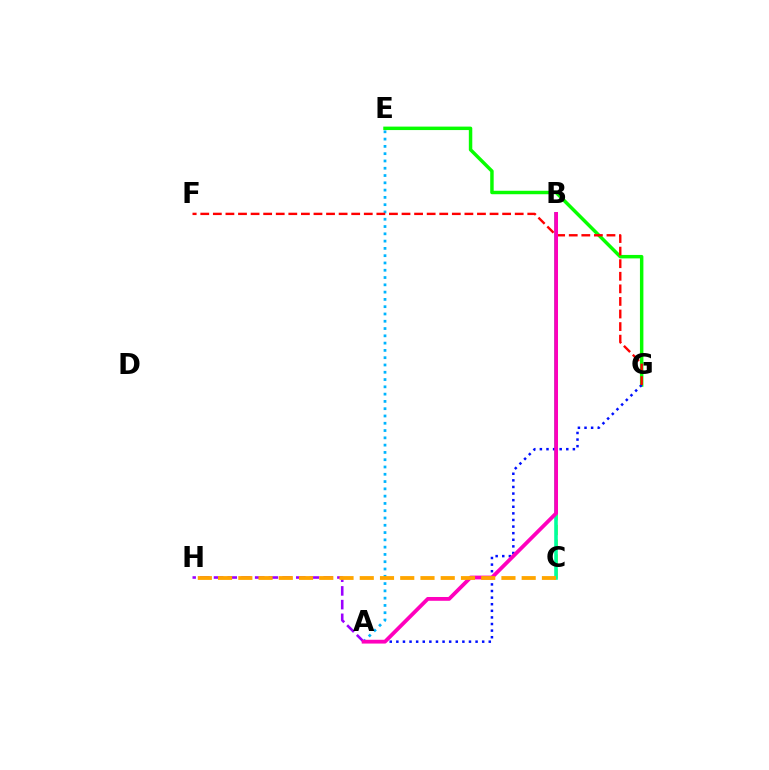{('E', 'G'): [{'color': '#08ff00', 'line_style': 'solid', 'thickness': 2.49}], ('A', 'E'): [{'color': '#00b5ff', 'line_style': 'dotted', 'thickness': 1.98}], ('B', 'C'): [{'color': '#b3ff00', 'line_style': 'dashed', 'thickness': 2.01}, {'color': '#00ff9d', 'line_style': 'solid', 'thickness': 2.57}], ('A', 'G'): [{'color': '#0010ff', 'line_style': 'dotted', 'thickness': 1.79}], ('F', 'G'): [{'color': '#ff0000', 'line_style': 'dashed', 'thickness': 1.71}], ('A', 'H'): [{'color': '#9b00ff', 'line_style': 'dashed', 'thickness': 1.86}], ('A', 'B'): [{'color': '#ff00bd', 'line_style': 'solid', 'thickness': 2.73}], ('C', 'H'): [{'color': '#ffa500', 'line_style': 'dashed', 'thickness': 2.75}]}